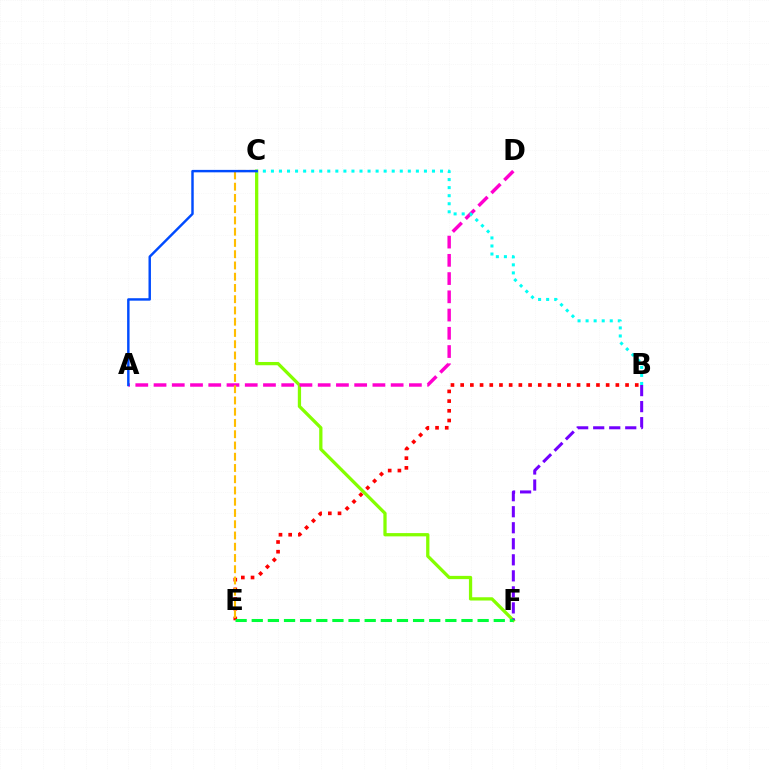{('C', 'F'): [{'color': '#84ff00', 'line_style': 'solid', 'thickness': 2.35}], ('B', 'E'): [{'color': '#ff0000', 'line_style': 'dotted', 'thickness': 2.64}], ('A', 'D'): [{'color': '#ff00cf', 'line_style': 'dashed', 'thickness': 2.48}], ('B', 'F'): [{'color': '#7200ff', 'line_style': 'dashed', 'thickness': 2.18}], ('C', 'E'): [{'color': '#ffbd00', 'line_style': 'dashed', 'thickness': 1.53}], ('B', 'C'): [{'color': '#00fff6', 'line_style': 'dotted', 'thickness': 2.19}], ('E', 'F'): [{'color': '#00ff39', 'line_style': 'dashed', 'thickness': 2.19}], ('A', 'C'): [{'color': '#004bff', 'line_style': 'solid', 'thickness': 1.76}]}